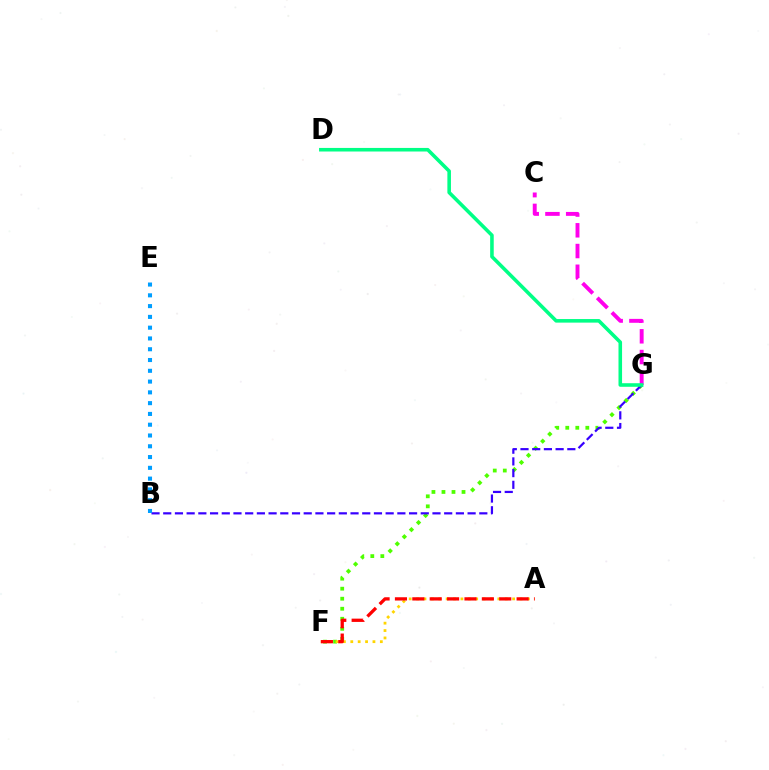{('C', 'G'): [{'color': '#ff00ed', 'line_style': 'dashed', 'thickness': 2.82}], ('F', 'G'): [{'color': '#4fff00', 'line_style': 'dotted', 'thickness': 2.72}], ('B', 'G'): [{'color': '#3700ff', 'line_style': 'dashed', 'thickness': 1.59}], ('B', 'E'): [{'color': '#009eff', 'line_style': 'dotted', 'thickness': 2.93}], ('A', 'F'): [{'color': '#ffd500', 'line_style': 'dotted', 'thickness': 2.01}, {'color': '#ff0000', 'line_style': 'dashed', 'thickness': 2.36}], ('D', 'G'): [{'color': '#00ff86', 'line_style': 'solid', 'thickness': 2.57}]}